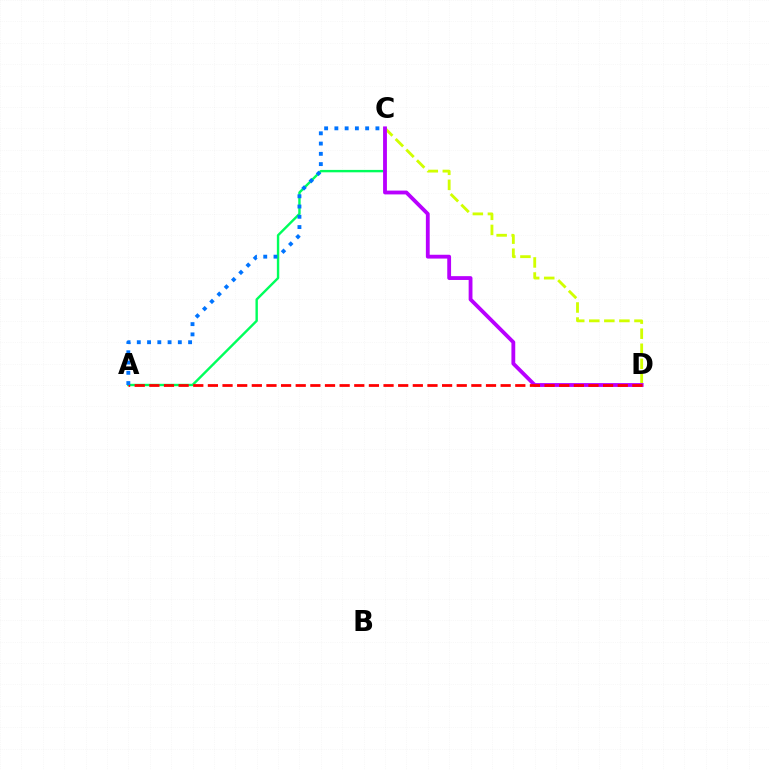{('C', 'D'): [{'color': '#d1ff00', 'line_style': 'dashed', 'thickness': 2.05}, {'color': '#b900ff', 'line_style': 'solid', 'thickness': 2.75}], ('A', 'C'): [{'color': '#00ff5c', 'line_style': 'solid', 'thickness': 1.73}, {'color': '#0074ff', 'line_style': 'dotted', 'thickness': 2.79}], ('A', 'D'): [{'color': '#ff0000', 'line_style': 'dashed', 'thickness': 1.99}]}